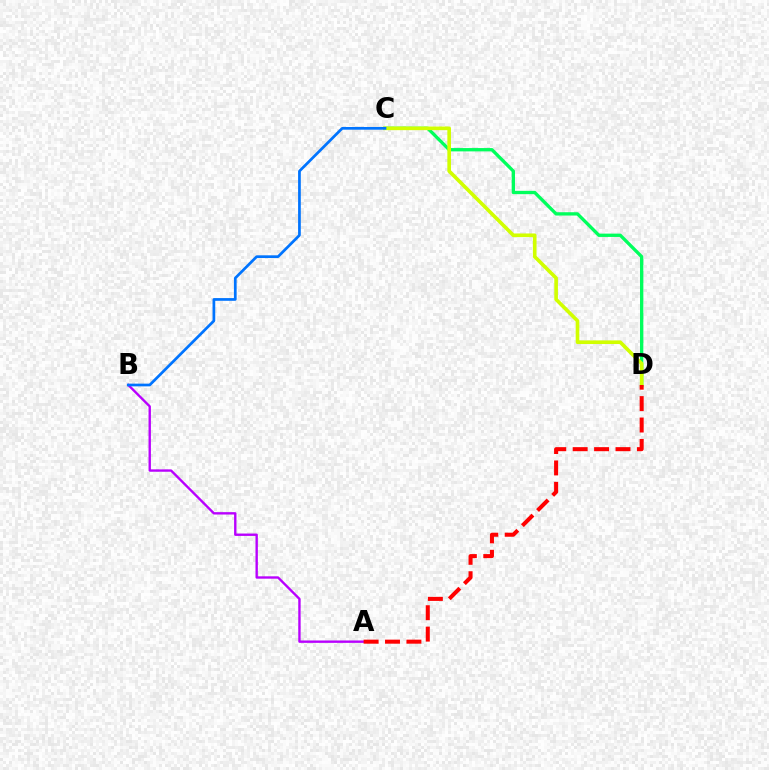{('A', 'B'): [{'color': '#b900ff', 'line_style': 'solid', 'thickness': 1.71}], ('C', 'D'): [{'color': '#00ff5c', 'line_style': 'solid', 'thickness': 2.39}, {'color': '#d1ff00', 'line_style': 'solid', 'thickness': 2.62}], ('A', 'D'): [{'color': '#ff0000', 'line_style': 'dashed', 'thickness': 2.91}], ('B', 'C'): [{'color': '#0074ff', 'line_style': 'solid', 'thickness': 1.96}]}